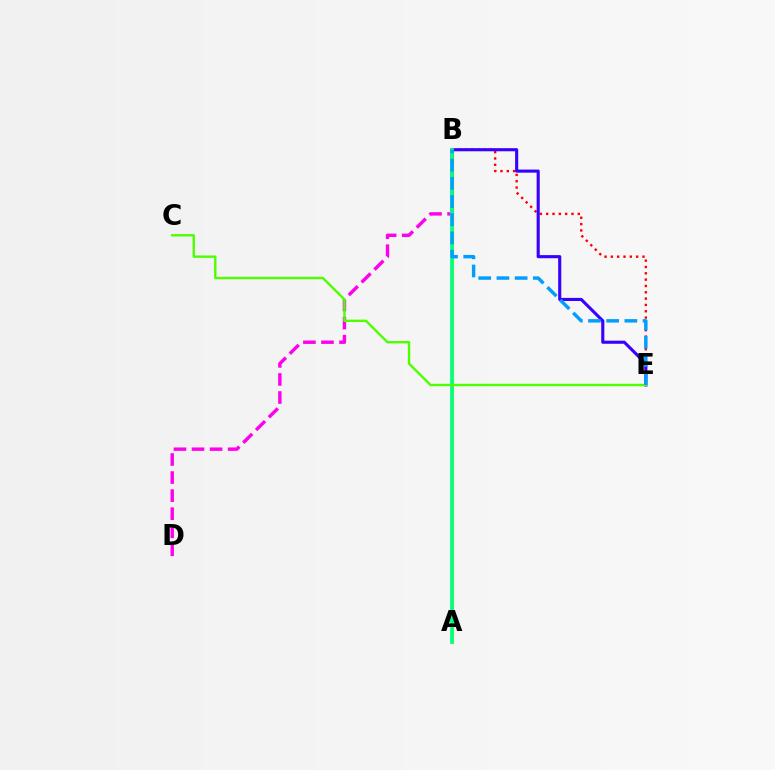{('B', 'E'): [{'color': '#ff0000', 'line_style': 'dotted', 'thickness': 1.72}, {'color': '#3700ff', 'line_style': 'solid', 'thickness': 2.24}, {'color': '#009eff', 'line_style': 'dashed', 'thickness': 2.47}], ('A', 'B'): [{'color': '#ffd500', 'line_style': 'solid', 'thickness': 2.36}, {'color': '#00ff86', 'line_style': 'solid', 'thickness': 2.66}], ('B', 'D'): [{'color': '#ff00ed', 'line_style': 'dashed', 'thickness': 2.45}], ('C', 'E'): [{'color': '#4fff00', 'line_style': 'solid', 'thickness': 1.73}]}